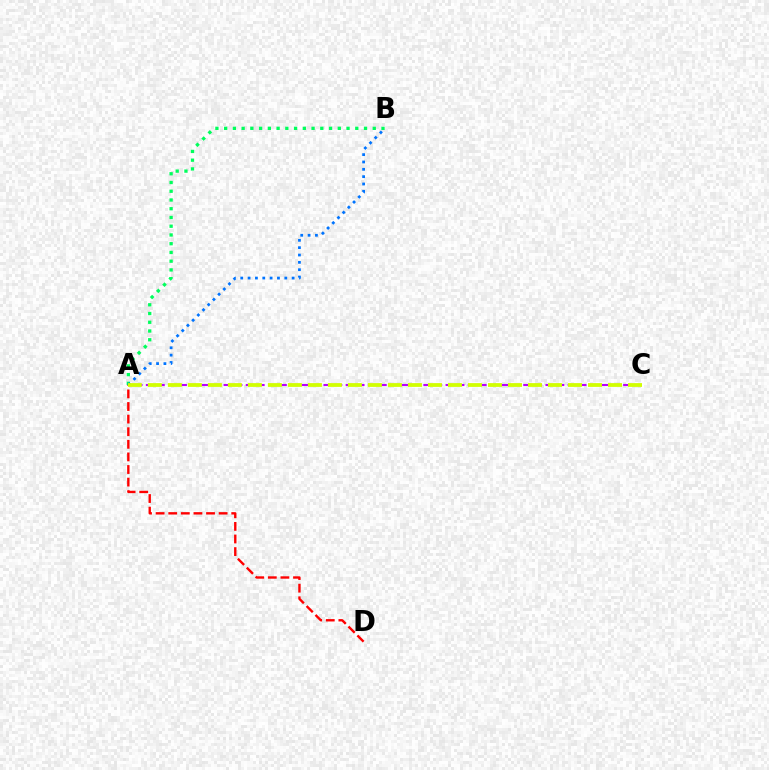{('A', 'B'): [{'color': '#00ff5c', 'line_style': 'dotted', 'thickness': 2.38}, {'color': '#0074ff', 'line_style': 'dotted', 'thickness': 1.99}], ('A', 'C'): [{'color': '#b900ff', 'line_style': 'dashed', 'thickness': 1.51}, {'color': '#d1ff00', 'line_style': 'dashed', 'thickness': 2.72}], ('A', 'D'): [{'color': '#ff0000', 'line_style': 'dashed', 'thickness': 1.71}]}